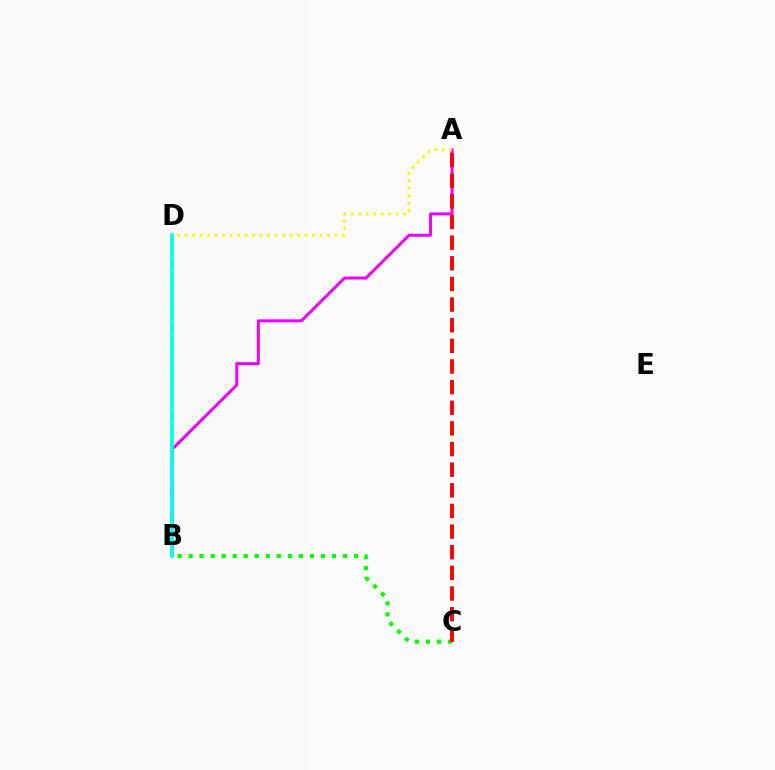{('A', 'B'): [{'color': '#ee00ff', 'line_style': 'solid', 'thickness': 2.14}], ('B', 'D'): [{'color': '#0010ff', 'line_style': 'dashed', 'thickness': 1.71}, {'color': '#00fff6', 'line_style': 'solid', 'thickness': 2.63}], ('B', 'C'): [{'color': '#08ff00', 'line_style': 'dotted', 'thickness': 3.0}], ('A', 'D'): [{'color': '#fcf500', 'line_style': 'dotted', 'thickness': 2.04}], ('A', 'C'): [{'color': '#ff0000', 'line_style': 'dashed', 'thickness': 2.8}]}